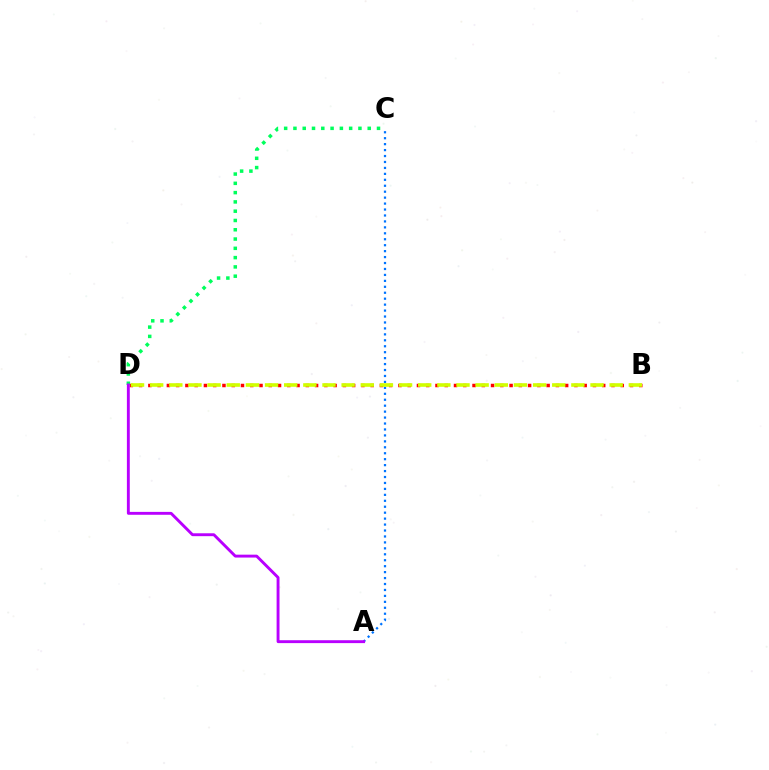{('B', 'D'): [{'color': '#ff0000', 'line_style': 'dotted', 'thickness': 2.52}, {'color': '#d1ff00', 'line_style': 'dashed', 'thickness': 2.6}], ('A', 'C'): [{'color': '#0074ff', 'line_style': 'dotted', 'thickness': 1.62}], ('C', 'D'): [{'color': '#00ff5c', 'line_style': 'dotted', 'thickness': 2.52}], ('A', 'D'): [{'color': '#b900ff', 'line_style': 'solid', 'thickness': 2.08}]}